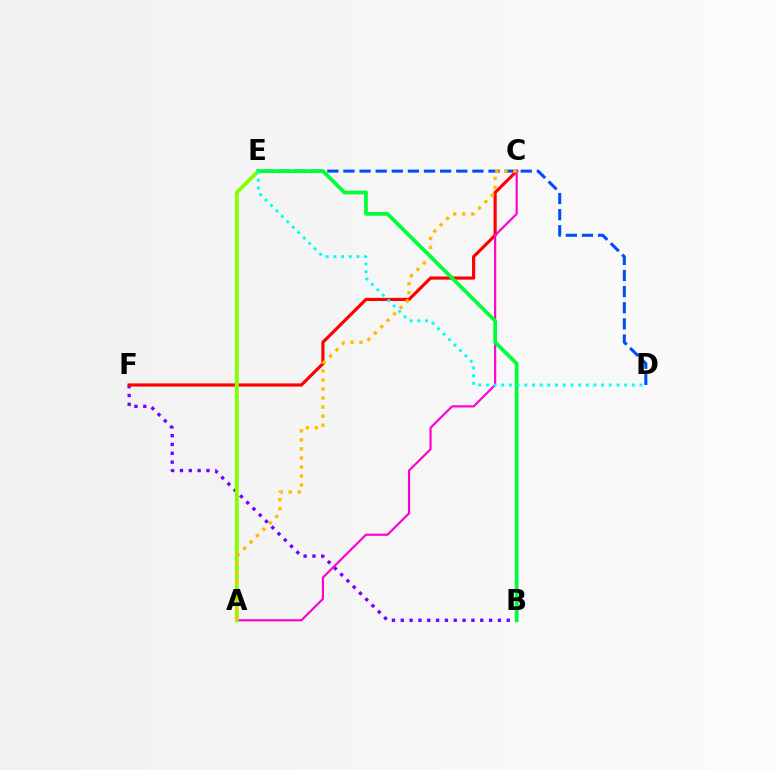{('D', 'E'): [{'color': '#004bff', 'line_style': 'dashed', 'thickness': 2.19}, {'color': '#00fff6', 'line_style': 'dotted', 'thickness': 2.09}], ('B', 'F'): [{'color': '#7200ff', 'line_style': 'dotted', 'thickness': 2.4}], ('C', 'F'): [{'color': '#ff0000', 'line_style': 'solid', 'thickness': 2.28}], ('A', 'C'): [{'color': '#ff00cf', 'line_style': 'solid', 'thickness': 1.56}, {'color': '#ffbd00', 'line_style': 'dotted', 'thickness': 2.46}], ('A', 'E'): [{'color': '#84ff00', 'line_style': 'solid', 'thickness': 2.72}], ('B', 'E'): [{'color': '#00ff39', 'line_style': 'solid', 'thickness': 2.69}]}